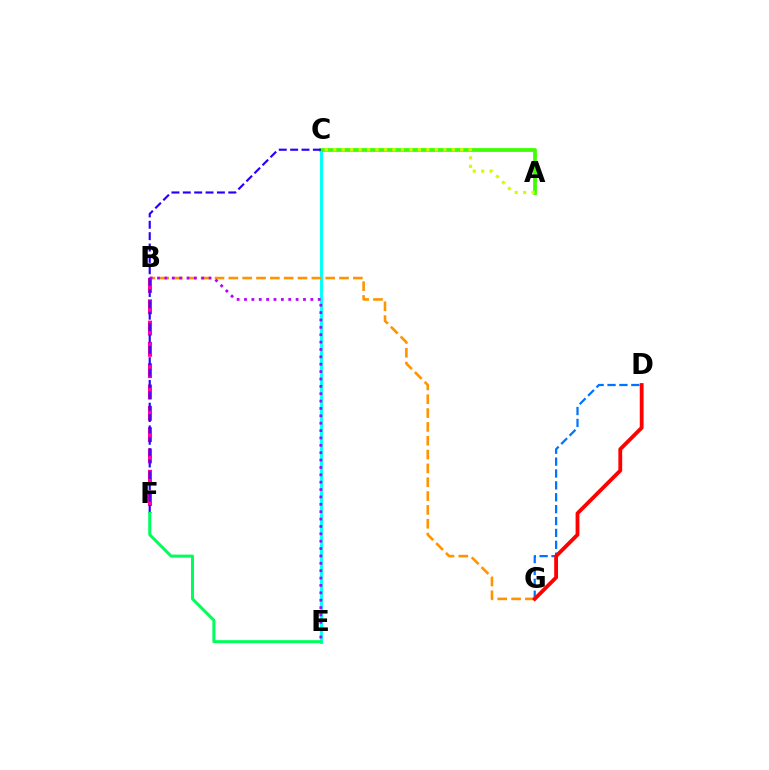{('C', 'E'): [{'color': '#00fff6', 'line_style': 'solid', 'thickness': 2.1}], ('D', 'G'): [{'color': '#0074ff', 'line_style': 'dashed', 'thickness': 1.61}, {'color': '#ff0000', 'line_style': 'solid', 'thickness': 2.75}], ('B', 'G'): [{'color': '#ff9400', 'line_style': 'dashed', 'thickness': 1.88}], ('A', 'C'): [{'color': '#3dff00', 'line_style': 'solid', 'thickness': 2.71}, {'color': '#d1ff00', 'line_style': 'dotted', 'thickness': 2.3}], ('B', 'F'): [{'color': '#ff00ac', 'line_style': 'dashed', 'thickness': 2.9}], ('C', 'F'): [{'color': '#2500ff', 'line_style': 'dashed', 'thickness': 1.54}], ('B', 'E'): [{'color': '#b900ff', 'line_style': 'dotted', 'thickness': 2.0}], ('E', 'F'): [{'color': '#00ff5c', 'line_style': 'solid', 'thickness': 2.18}]}